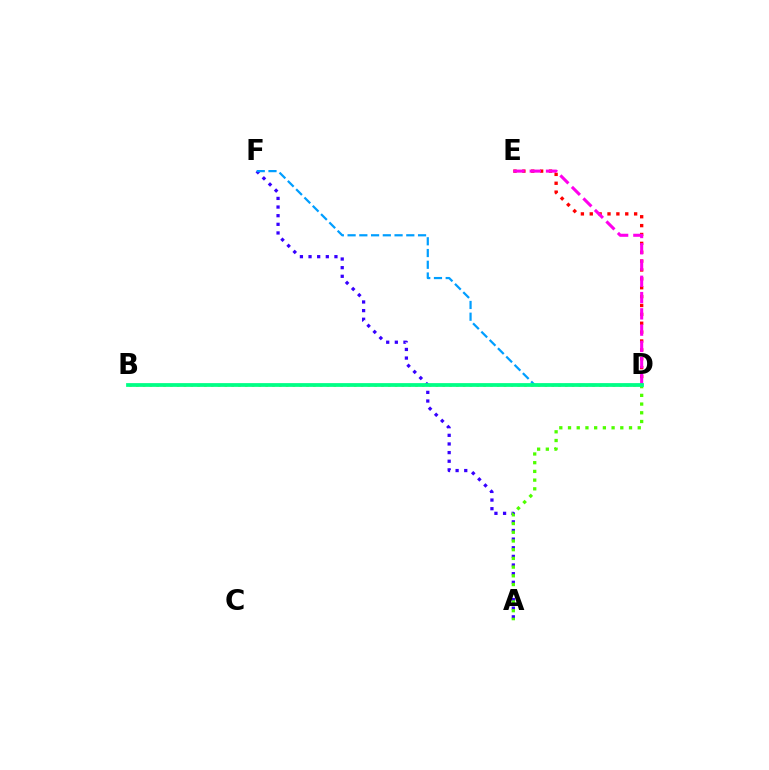{('B', 'D'): [{'color': '#ffd500', 'line_style': 'dotted', 'thickness': 1.85}, {'color': '#00ff86', 'line_style': 'solid', 'thickness': 2.71}], ('A', 'F'): [{'color': '#3700ff', 'line_style': 'dotted', 'thickness': 2.35}], ('D', 'E'): [{'color': '#ff0000', 'line_style': 'dotted', 'thickness': 2.41}, {'color': '#ff00ed', 'line_style': 'dashed', 'thickness': 2.21}], ('A', 'D'): [{'color': '#4fff00', 'line_style': 'dotted', 'thickness': 2.37}], ('D', 'F'): [{'color': '#009eff', 'line_style': 'dashed', 'thickness': 1.6}]}